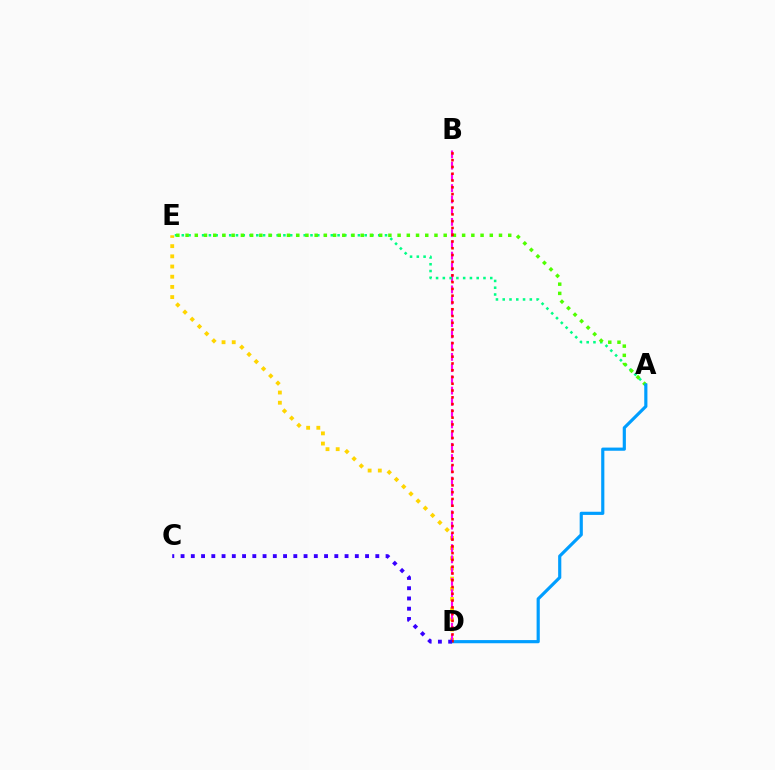{('D', 'E'): [{'color': '#ffd500', 'line_style': 'dotted', 'thickness': 2.77}], ('B', 'D'): [{'color': '#ff00ed', 'line_style': 'dashed', 'thickness': 1.53}, {'color': '#ff0000', 'line_style': 'dotted', 'thickness': 1.84}], ('A', 'E'): [{'color': '#00ff86', 'line_style': 'dotted', 'thickness': 1.84}, {'color': '#4fff00', 'line_style': 'dotted', 'thickness': 2.5}], ('A', 'D'): [{'color': '#009eff', 'line_style': 'solid', 'thickness': 2.28}], ('C', 'D'): [{'color': '#3700ff', 'line_style': 'dotted', 'thickness': 2.78}]}